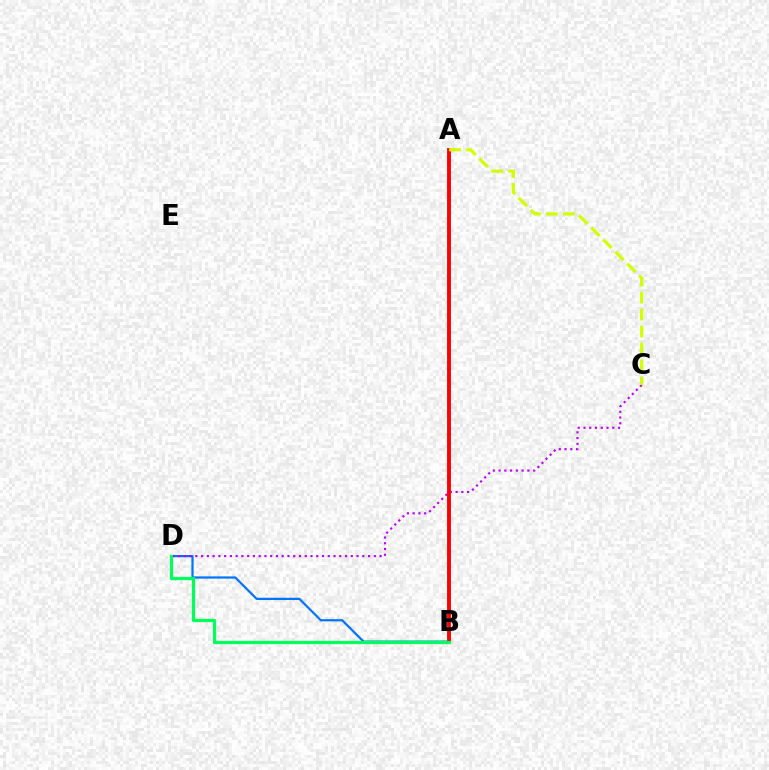{('B', 'D'): [{'color': '#0074ff', 'line_style': 'solid', 'thickness': 1.6}, {'color': '#00ff5c', 'line_style': 'solid', 'thickness': 2.34}], ('C', 'D'): [{'color': '#b900ff', 'line_style': 'dotted', 'thickness': 1.56}], ('A', 'B'): [{'color': '#ff0000', 'line_style': 'solid', 'thickness': 2.78}], ('A', 'C'): [{'color': '#d1ff00', 'line_style': 'dashed', 'thickness': 2.31}]}